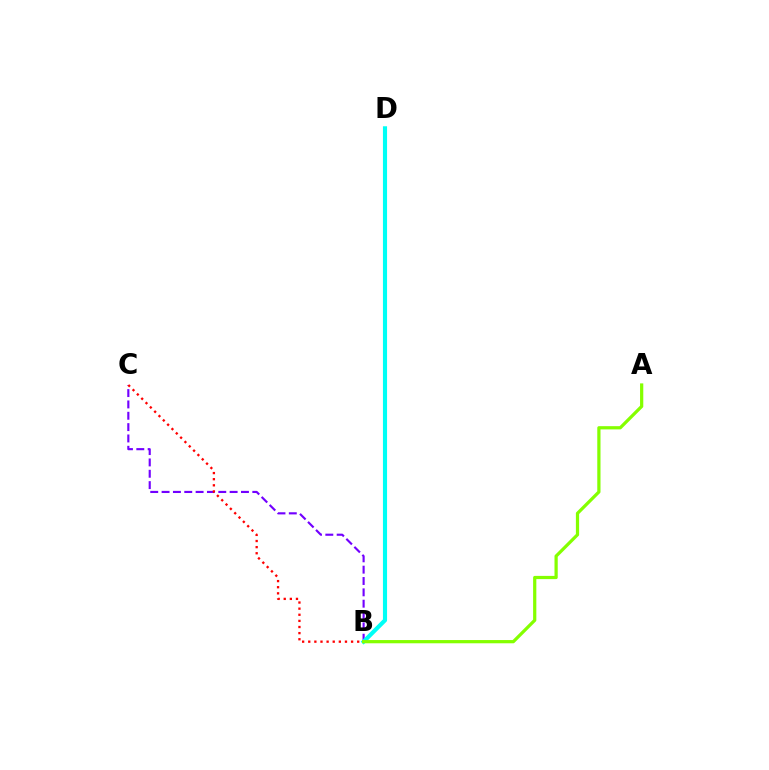{('B', 'C'): [{'color': '#7200ff', 'line_style': 'dashed', 'thickness': 1.54}, {'color': '#ff0000', 'line_style': 'dotted', 'thickness': 1.66}], ('B', 'D'): [{'color': '#00fff6', 'line_style': 'solid', 'thickness': 2.97}], ('A', 'B'): [{'color': '#84ff00', 'line_style': 'solid', 'thickness': 2.32}]}